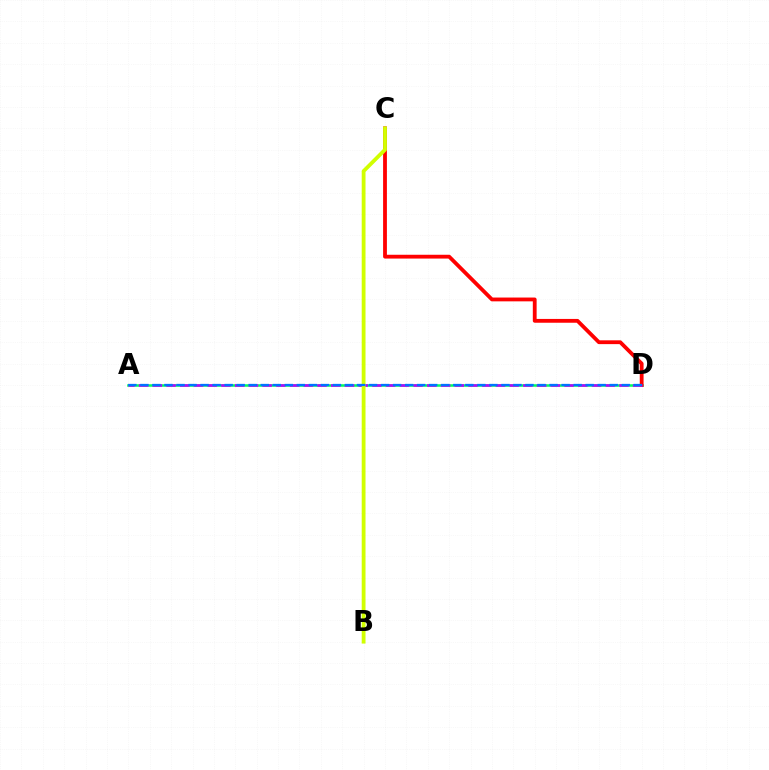{('A', 'D'): [{'color': '#00ff5c', 'line_style': 'solid', 'thickness': 1.84}, {'color': '#b900ff', 'line_style': 'dashed', 'thickness': 1.86}, {'color': '#0074ff', 'line_style': 'dashed', 'thickness': 1.63}], ('C', 'D'): [{'color': '#ff0000', 'line_style': 'solid', 'thickness': 2.74}], ('B', 'C'): [{'color': '#d1ff00', 'line_style': 'solid', 'thickness': 2.74}]}